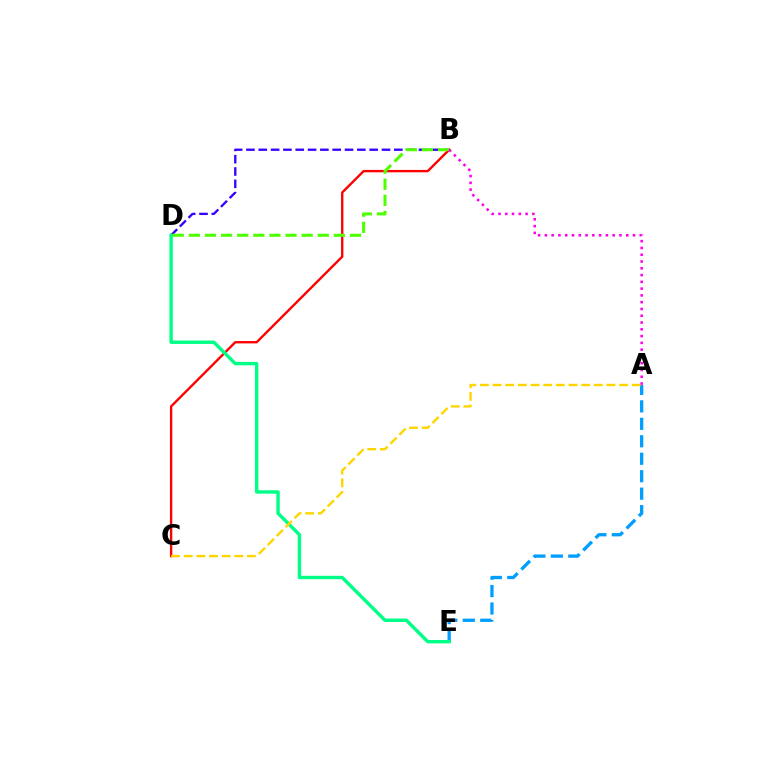{('B', 'D'): [{'color': '#3700ff', 'line_style': 'dashed', 'thickness': 1.67}, {'color': '#4fff00', 'line_style': 'dashed', 'thickness': 2.19}], ('B', 'C'): [{'color': '#ff0000', 'line_style': 'solid', 'thickness': 1.7}], ('A', 'E'): [{'color': '#009eff', 'line_style': 'dashed', 'thickness': 2.37}], ('D', 'E'): [{'color': '#00ff86', 'line_style': 'solid', 'thickness': 2.45}], ('A', 'C'): [{'color': '#ffd500', 'line_style': 'dashed', 'thickness': 1.72}], ('A', 'B'): [{'color': '#ff00ed', 'line_style': 'dotted', 'thickness': 1.84}]}